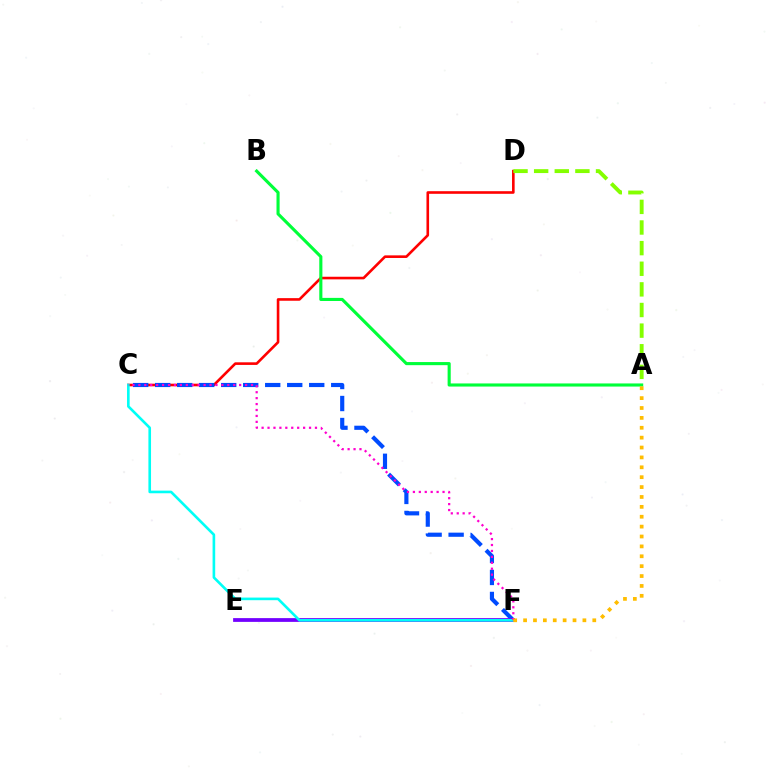{('C', 'D'): [{'color': '#ff0000', 'line_style': 'solid', 'thickness': 1.88}], ('C', 'F'): [{'color': '#004bff', 'line_style': 'dashed', 'thickness': 2.99}, {'color': '#00fff6', 'line_style': 'solid', 'thickness': 1.89}, {'color': '#ff00cf', 'line_style': 'dotted', 'thickness': 1.61}], ('A', 'B'): [{'color': '#00ff39', 'line_style': 'solid', 'thickness': 2.24}], ('E', 'F'): [{'color': '#7200ff', 'line_style': 'solid', 'thickness': 2.71}], ('A', 'D'): [{'color': '#84ff00', 'line_style': 'dashed', 'thickness': 2.8}], ('A', 'F'): [{'color': '#ffbd00', 'line_style': 'dotted', 'thickness': 2.69}]}